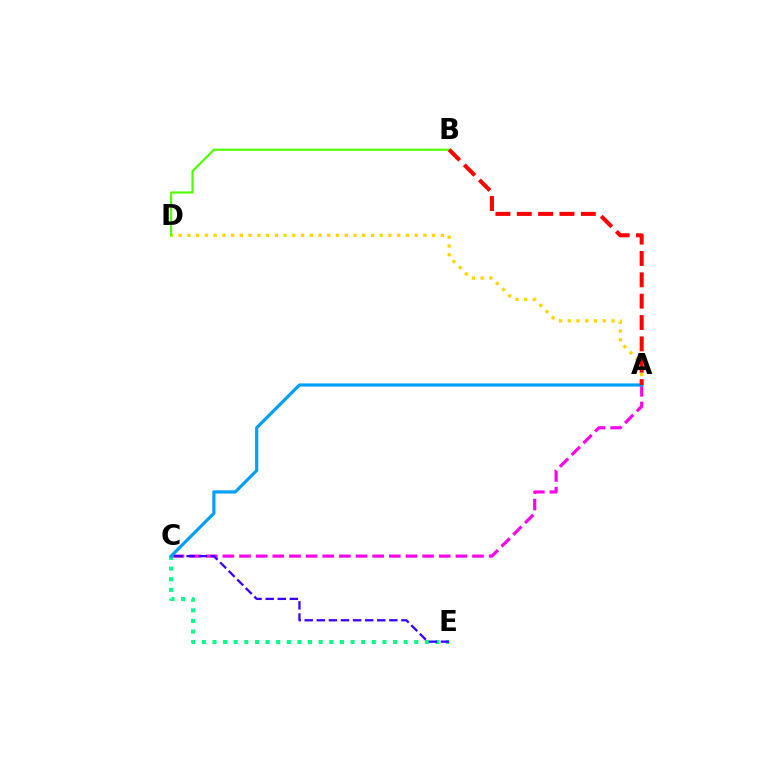{('C', 'E'): [{'color': '#00ff86', 'line_style': 'dotted', 'thickness': 2.89}, {'color': '#3700ff', 'line_style': 'dashed', 'thickness': 1.64}], ('A', 'C'): [{'color': '#ff00ed', 'line_style': 'dashed', 'thickness': 2.26}, {'color': '#009eff', 'line_style': 'solid', 'thickness': 2.28}], ('A', 'D'): [{'color': '#ffd500', 'line_style': 'dotted', 'thickness': 2.38}], ('B', 'D'): [{'color': '#4fff00', 'line_style': 'solid', 'thickness': 1.55}], ('A', 'B'): [{'color': '#ff0000', 'line_style': 'dashed', 'thickness': 2.9}]}